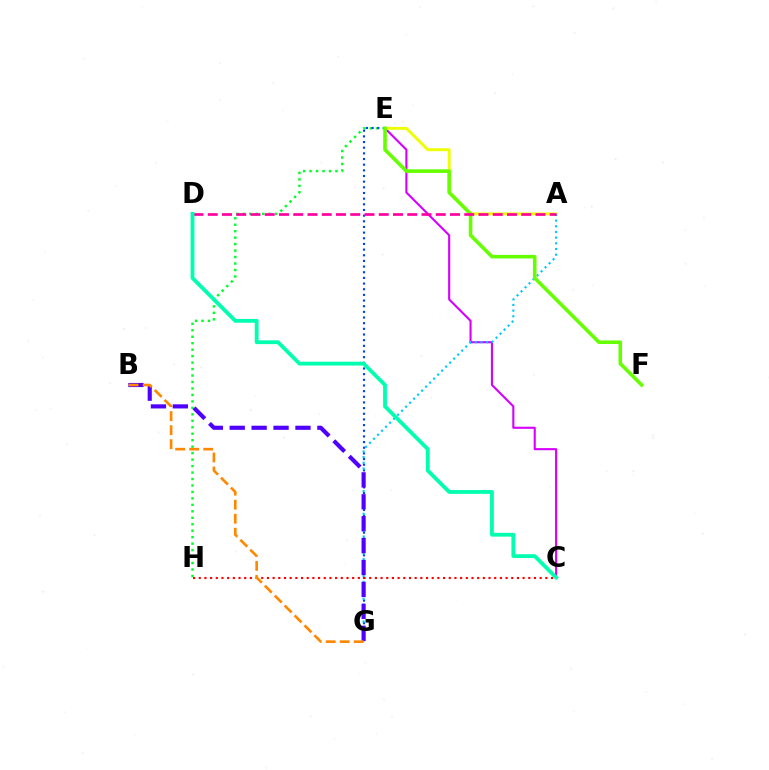{('E', 'H'): [{'color': '#00ff27', 'line_style': 'dotted', 'thickness': 1.76}], ('C', 'E'): [{'color': '#d600ff', 'line_style': 'solid', 'thickness': 1.52}], ('E', 'G'): [{'color': '#003fff', 'line_style': 'dotted', 'thickness': 1.54}], ('A', 'E'): [{'color': '#eeff00', 'line_style': 'solid', 'thickness': 2.09}], ('A', 'G'): [{'color': '#00c7ff', 'line_style': 'dotted', 'thickness': 1.54}], ('E', 'F'): [{'color': '#66ff00', 'line_style': 'solid', 'thickness': 2.57}], ('C', 'H'): [{'color': '#ff0000', 'line_style': 'dotted', 'thickness': 1.54}], ('A', 'D'): [{'color': '#ff00a0', 'line_style': 'dashed', 'thickness': 1.94}], ('B', 'G'): [{'color': '#4f00ff', 'line_style': 'dashed', 'thickness': 2.98}, {'color': '#ff8800', 'line_style': 'dashed', 'thickness': 1.9}], ('C', 'D'): [{'color': '#00ffaf', 'line_style': 'solid', 'thickness': 2.74}]}